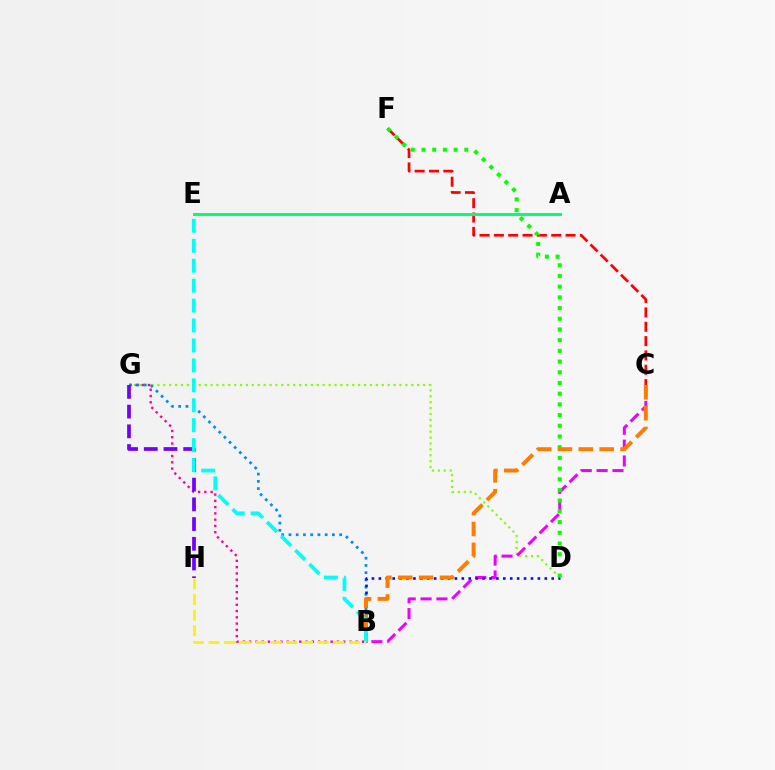{('D', 'G'): [{'color': '#84ff00', 'line_style': 'dotted', 'thickness': 1.6}], ('B', 'C'): [{'color': '#ee00ff', 'line_style': 'dashed', 'thickness': 2.16}, {'color': '#ff7c00', 'line_style': 'dashed', 'thickness': 2.83}], ('B', 'G'): [{'color': '#ff0094', 'line_style': 'dotted', 'thickness': 1.7}, {'color': '#008cff', 'line_style': 'dotted', 'thickness': 1.97}], ('C', 'F'): [{'color': '#ff0000', 'line_style': 'dashed', 'thickness': 1.95}], ('B', 'D'): [{'color': '#0010ff', 'line_style': 'dotted', 'thickness': 1.88}], ('D', 'F'): [{'color': '#08ff00', 'line_style': 'dotted', 'thickness': 2.91}], ('G', 'H'): [{'color': '#7200ff', 'line_style': 'dashed', 'thickness': 2.68}], ('A', 'E'): [{'color': '#00ff74', 'line_style': 'solid', 'thickness': 2.12}], ('B', 'E'): [{'color': '#00fff6', 'line_style': 'dashed', 'thickness': 2.71}], ('B', 'H'): [{'color': '#fcf500', 'line_style': 'dashed', 'thickness': 2.12}]}